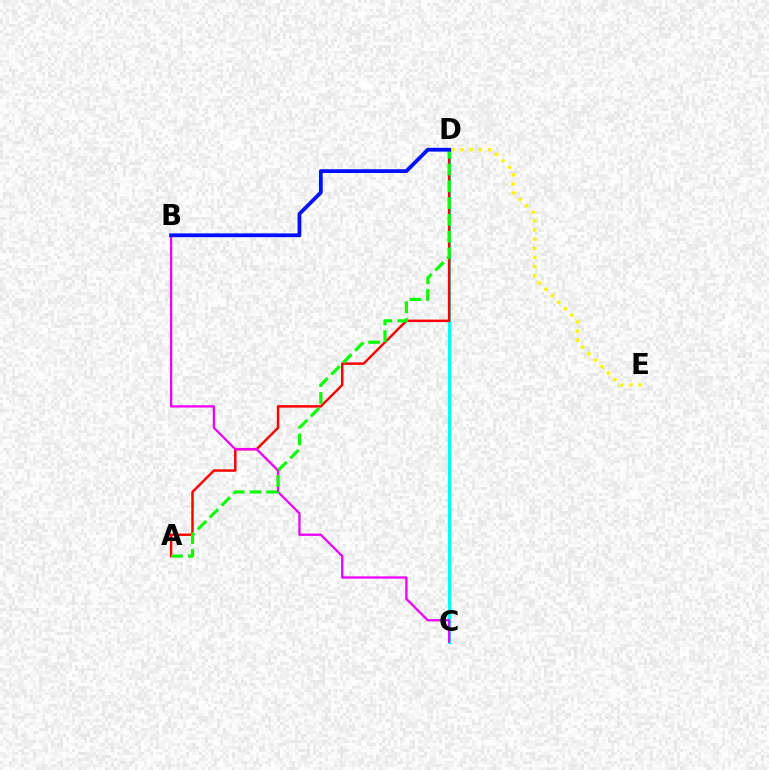{('C', 'D'): [{'color': '#00fff6', 'line_style': 'solid', 'thickness': 2.27}], ('A', 'D'): [{'color': '#ff0000', 'line_style': 'solid', 'thickness': 1.77}, {'color': '#08ff00', 'line_style': 'dashed', 'thickness': 2.28}], ('B', 'C'): [{'color': '#ee00ff', 'line_style': 'solid', 'thickness': 1.65}], ('D', 'E'): [{'color': '#fcf500', 'line_style': 'dotted', 'thickness': 2.48}], ('B', 'D'): [{'color': '#0010ff', 'line_style': 'solid', 'thickness': 2.72}]}